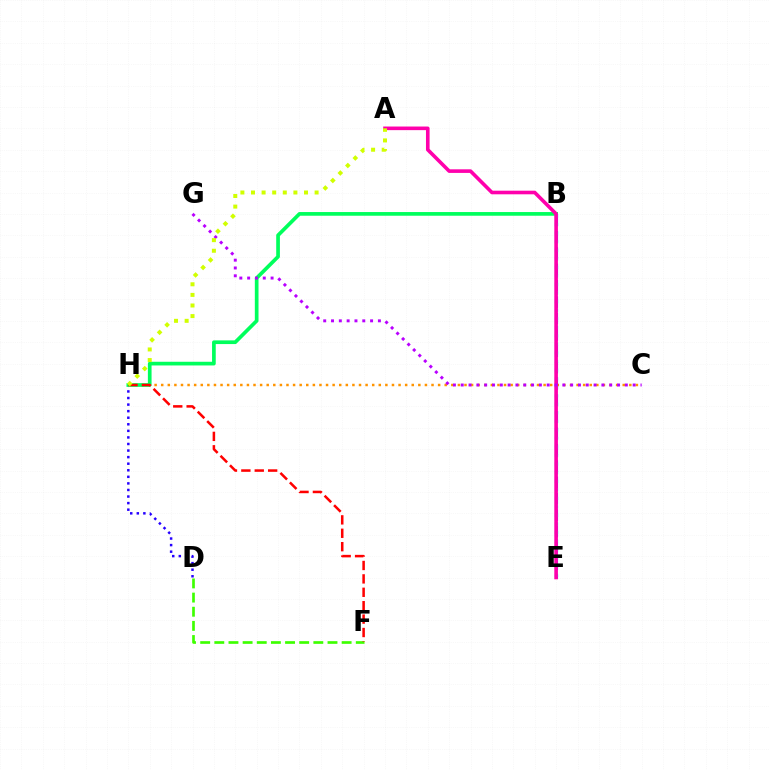{('C', 'H'): [{'color': '#ff9400', 'line_style': 'dotted', 'thickness': 1.79}], ('D', 'H'): [{'color': '#2500ff', 'line_style': 'dotted', 'thickness': 1.78}], ('B', 'H'): [{'color': '#00ff5c', 'line_style': 'solid', 'thickness': 2.66}], ('B', 'E'): [{'color': '#0074ff', 'line_style': 'dashed', 'thickness': 2.23}, {'color': '#00fff6', 'line_style': 'dotted', 'thickness': 2.32}], ('D', 'F'): [{'color': '#3dff00', 'line_style': 'dashed', 'thickness': 1.92}], ('A', 'E'): [{'color': '#ff00ac', 'line_style': 'solid', 'thickness': 2.6}], ('F', 'H'): [{'color': '#ff0000', 'line_style': 'dashed', 'thickness': 1.82}], ('C', 'G'): [{'color': '#b900ff', 'line_style': 'dotted', 'thickness': 2.12}], ('A', 'H'): [{'color': '#d1ff00', 'line_style': 'dotted', 'thickness': 2.88}]}